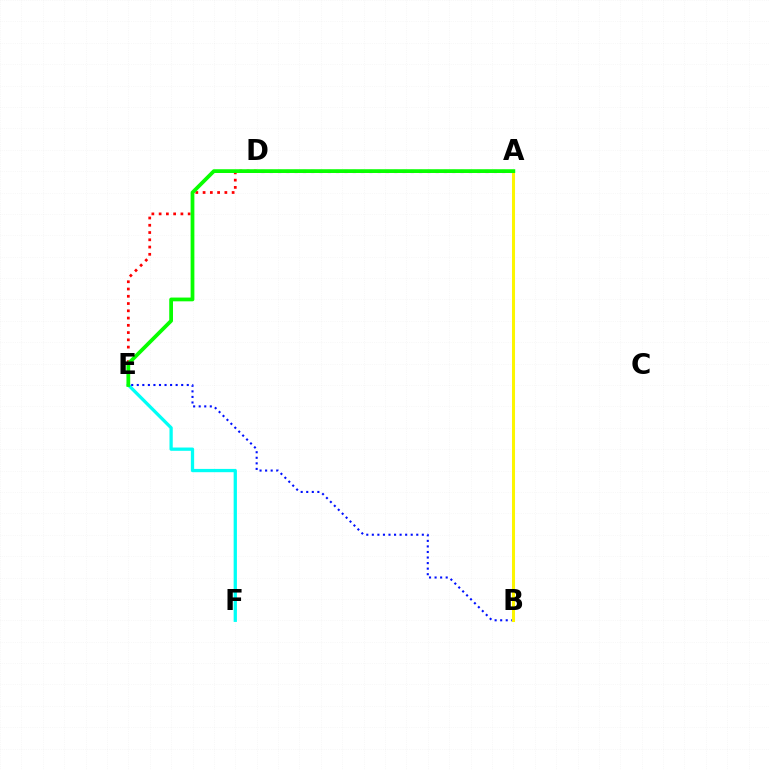{('D', 'E'): [{'color': '#ff0000', 'line_style': 'dotted', 'thickness': 1.97}], ('E', 'F'): [{'color': '#00fff6', 'line_style': 'solid', 'thickness': 2.36}], ('A', 'D'): [{'color': '#ee00ff', 'line_style': 'dotted', 'thickness': 2.25}], ('B', 'E'): [{'color': '#0010ff', 'line_style': 'dotted', 'thickness': 1.51}], ('A', 'B'): [{'color': '#fcf500', 'line_style': 'solid', 'thickness': 2.19}], ('A', 'E'): [{'color': '#08ff00', 'line_style': 'solid', 'thickness': 2.71}]}